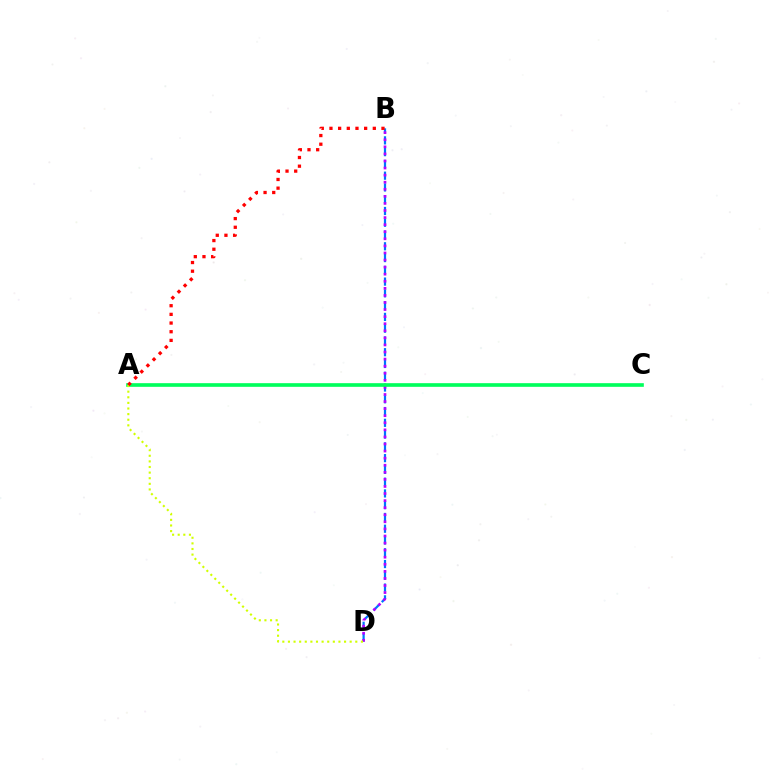{('B', 'D'): [{'color': '#0074ff', 'line_style': 'dashed', 'thickness': 1.6}, {'color': '#b900ff', 'line_style': 'dotted', 'thickness': 1.92}], ('A', 'C'): [{'color': '#00ff5c', 'line_style': 'solid', 'thickness': 2.63}], ('A', 'D'): [{'color': '#d1ff00', 'line_style': 'dotted', 'thickness': 1.52}], ('A', 'B'): [{'color': '#ff0000', 'line_style': 'dotted', 'thickness': 2.36}]}